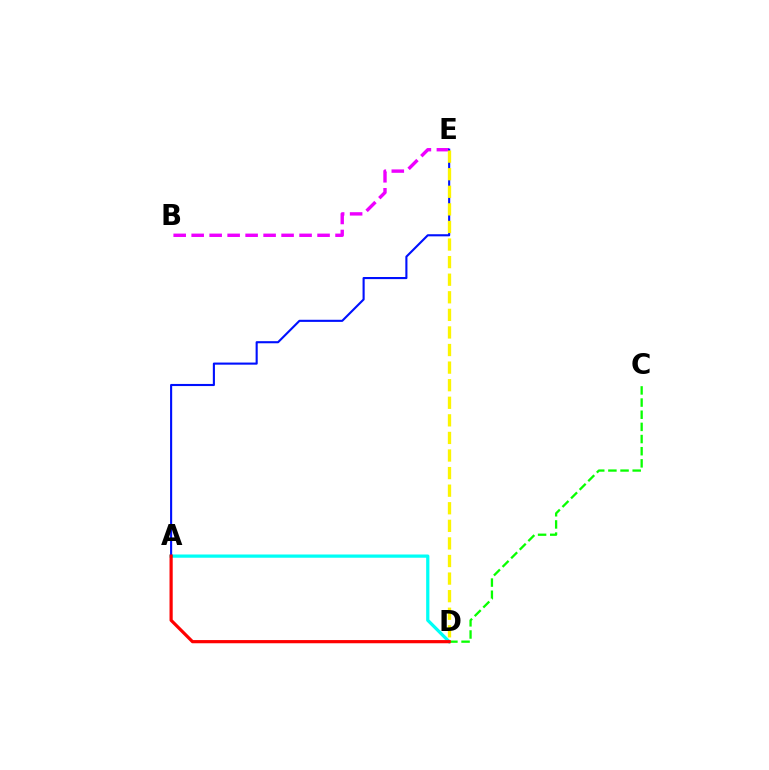{('A', 'D'): [{'color': '#00fff6', 'line_style': 'solid', 'thickness': 2.33}, {'color': '#ff0000', 'line_style': 'solid', 'thickness': 2.3}], ('B', 'E'): [{'color': '#ee00ff', 'line_style': 'dashed', 'thickness': 2.44}], ('C', 'D'): [{'color': '#08ff00', 'line_style': 'dashed', 'thickness': 1.65}], ('A', 'E'): [{'color': '#0010ff', 'line_style': 'solid', 'thickness': 1.52}], ('D', 'E'): [{'color': '#fcf500', 'line_style': 'dashed', 'thickness': 2.39}]}